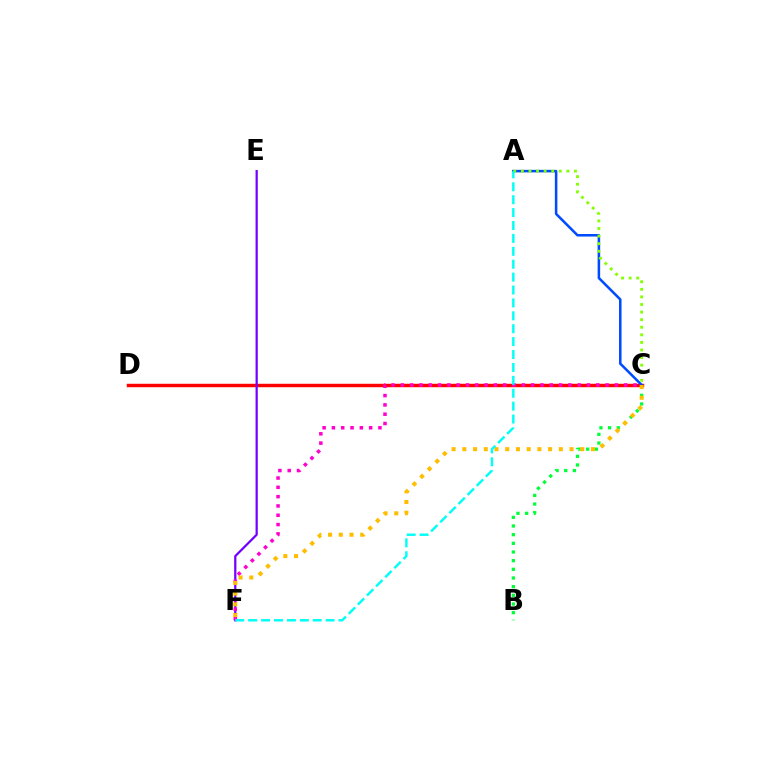{('C', 'D'): [{'color': '#ff0000', 'line_style': 'solid', 'thickness': 2.48}], ('A', 'C'): [{'color': '#004bff', 'line_style': 'solid', 'thickness': 1.83}, {'color': '#84ff00', 'line_style': 'dotted', 'thickness': 2.06}], ('B', 'C'): [{'color': '#00ff39', 'line_style': 'dotted', 'thickness': 2.35}], ('E', 'F'): [{'color': '#7200ff', 'line_style': 'solid', 'thickness': 1.61}], ('C', 'F'): [{'color': '#ff00cf', 'line_style': 'dotted', 'thickness': 2.53}, {'color': '#ffbd00', 'line_style': 'dotted', 'thickness': 2.91}], ('A', 'F'): [{'color': '#00fff6', 'line_style': 'dashed', 'thickness': 1.75}]}